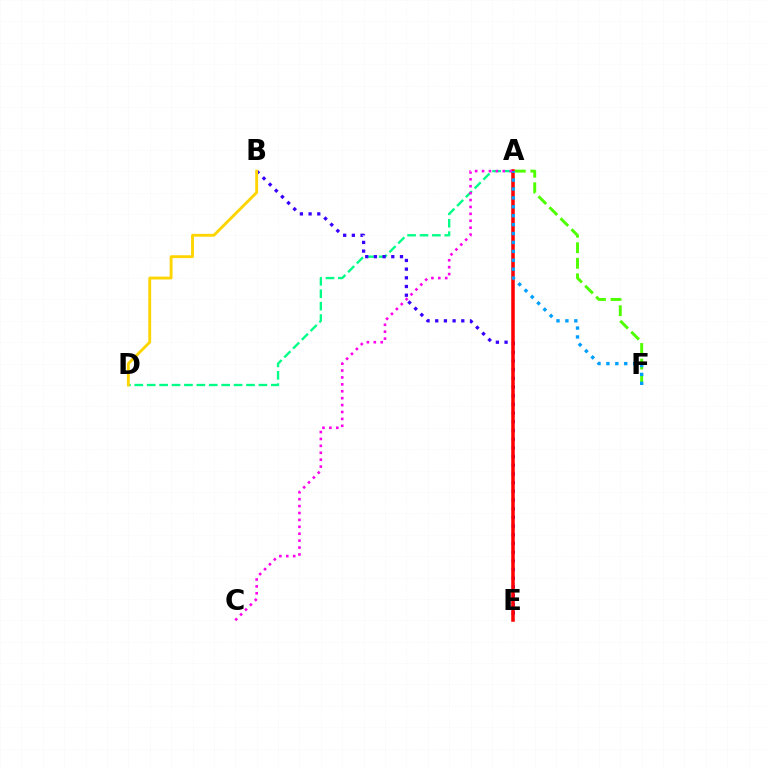{('A', 'D'): [{'color': '#00ff86', 'line_style': 'dashed', 'thickness': 1.69}], ('B', 'E'): [{'color': '#3700ff', 'line_style': 'dotted', 'thickness': 2.36}], ('A', 'E'): [{'color': '#ff0000', 'line_style': 'solid', 'thickness': 2.54}], ('A', 'C'): [{'color': '#ff00ed', 'line_style': 'dotted', 'thickness': 1.88}], ('A', 'F'): [{'color': '#4fff00', 'line_style': 'dashed', 'thickness': 2.11}, {'color': '#009eff', 'line_style': 'dotted', 'thickness': 2.42}], ('B', 'D'): [{'color': '#ffd500', 'line_style': 'solid', 'thickness': 2.06}]}